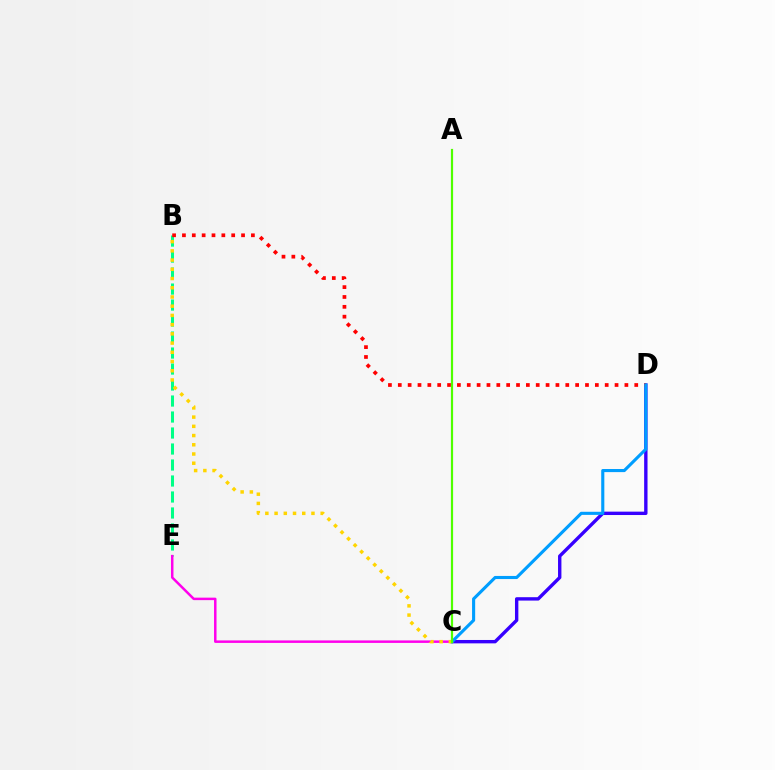{('C', 'D'): [{'color': '#3700ff', 'line_style': 'solid', 'thickness': 2.43}, {'color': '#009eff', 'line_style': 'solid', 'thickness': 2.24}], ('B', 'E'): [{'color': '#00ff86', 'line_style': 'dashed', 'thickness': 2.17}], ('C', 'E'): [{'color': '#ff00ed', 'line_style': 'solid', 'thickness': 1.79}], ('B', 'D'): [{'color': '#ff0000', 'line_style': 'dotted', 'thickness': 2.68}], ('B', 'C'): [{'color': '#ffd500', 'line_style': 'dotted', 'thickness': 2.51}], ('A', 'C'): [{'color': '#4fff00', 'line_style': 'solid', 'thickness': 1.58}]}